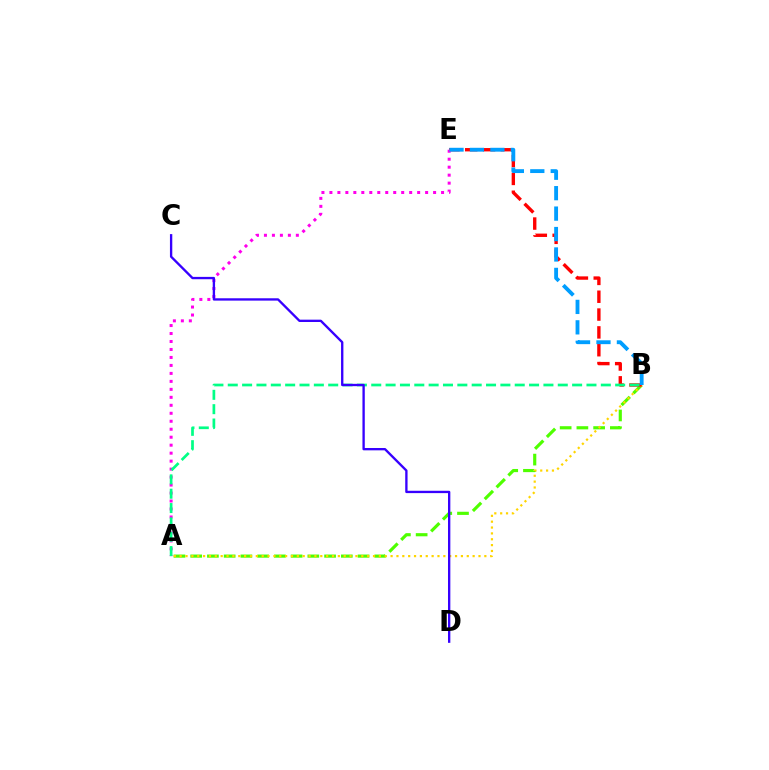{('A', 'B'): [{'color': '#4fff00', 'line_style': 'dashed', 'thickness': 2.27}, {'color': '#ffd500', 'line_style': 'dotted', 'thickness': 1.59}, {'color': '#00ff86', 'line_style': 'dashed', 'thickness': 1.95}], ('B', 'E'): [{'color': '#ff0000', 'line_style': 'dashed', 'thickness': 2.42}, {'color': '#009eff', 'line_style': 'dashed', 'thickness': 2.78}], ('A', 'E'): [{'color': '#ff00ed', 'line_style': 'dotted', 'thickness': 2.17}], ('C', 'D'): [{'color': '#3700ff', 'line_style': 'solid', 'thickness': 1.69}]}